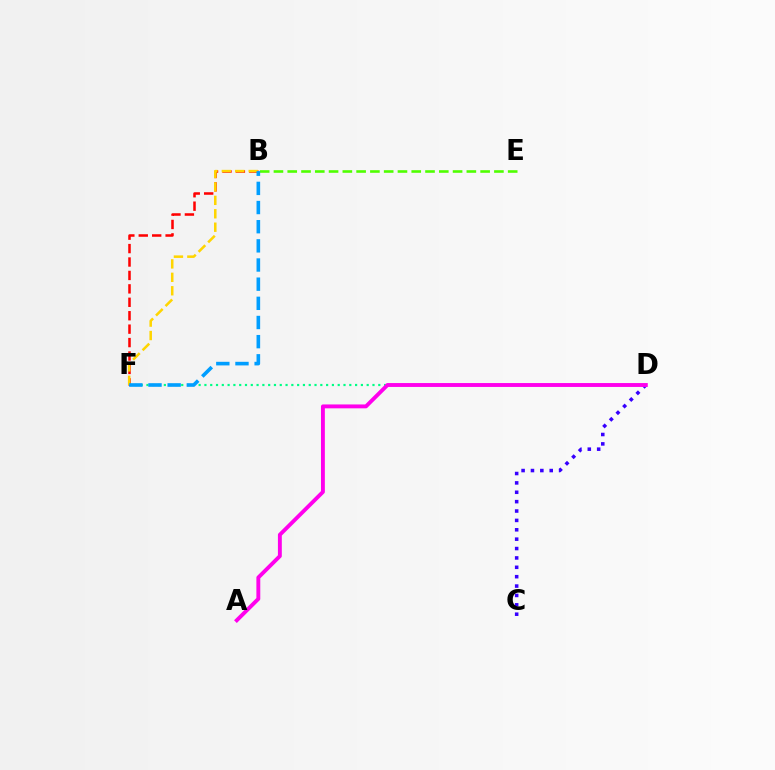{('D', 'F'): [{'color': '#00ff86', 'line_style': 'dotted', 'thickness': 1.57}], ('B', 'F'): [{'color': '#ff0000', 'line_style': 'dashed', 'thickness': 1.82}, {'color': '#ffd500', 'line_style': 'dashed', 'thickness': 1.82}, {'color': '#009eff', 'line_style': 'dashed', 'thickness': 2.6}], ('B', 'E'): [{'color': '#4fff00', 'line_style': 'dashed', 'thickness': 1.87}], ('C', 'D'): [{'color': '#3700ff', 'line_style': 'dotted', 'thickness': 2.55}], ('A', 'D'): [{'color': '#ff00ed', 'line_style': 'solid', 'thickness': 2.8}]}